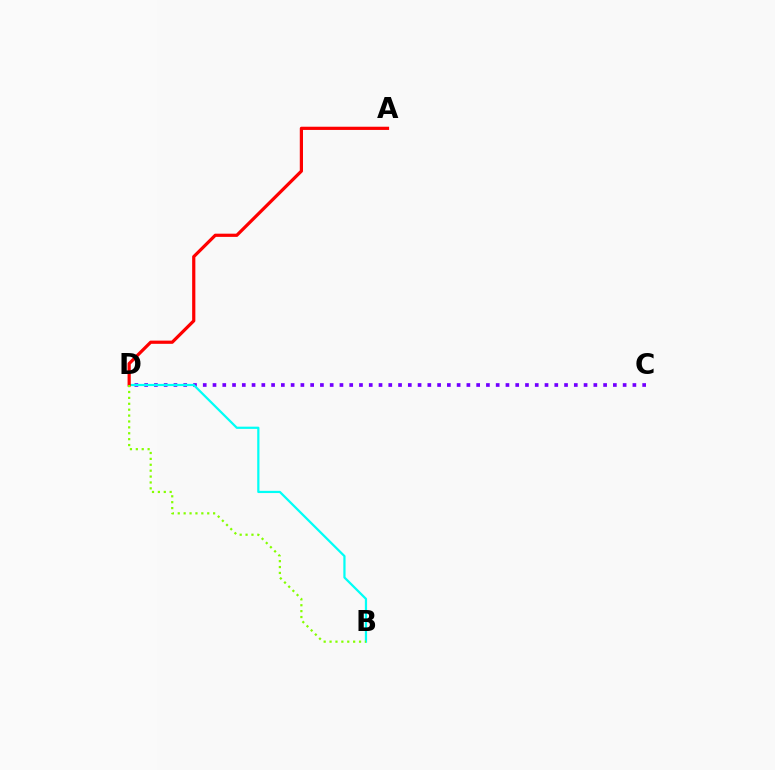{('C', 'D'): [{'color': '#7200ff', 'line_style': 'dotted', 'thickness': 2.65}], ('B', 'D'): [{'color': '#00fff6', 'line_style': 'solid', 'thickness': 1.61}, {'color': '#84ff00', 'line_style': 'dotted', 'thickness': 1.6}], ('A', 'D'): [{'color': '#ff0000', 'line_style': 'solid', 'thickness': 2.31}]}